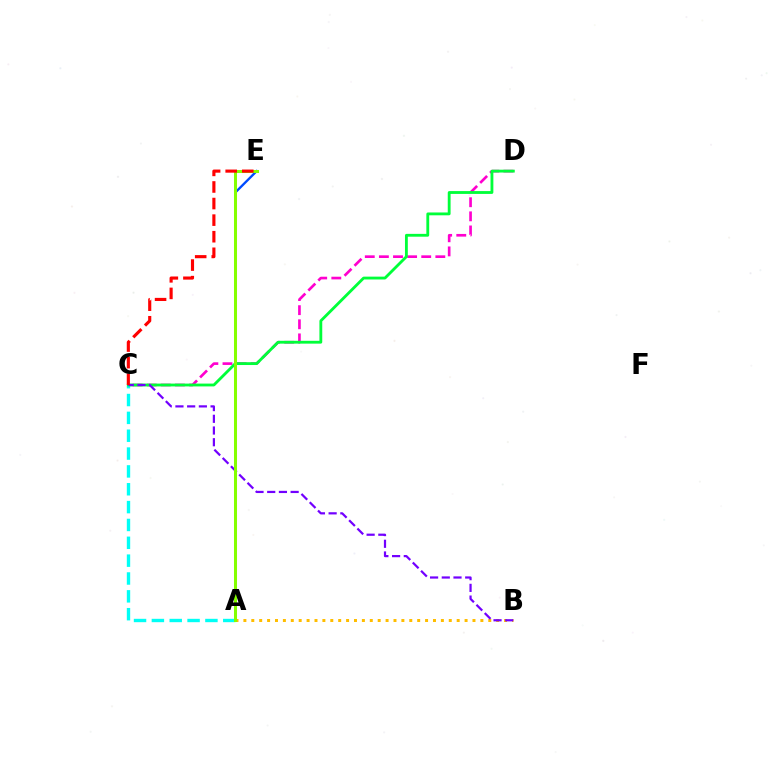{('A', 'C'): [{'color': '#00fff6', 'line_style': 'dashed', 'thickness': 2.42}], ('C', 'D'): [{'color': '#ff00cf', 'line_style': 'dashed', 'thickness': 1.92}, {'color': '#00ff39', 'line_style': 'solid', 'thickness': 2.04}], ('A', 'E'): [{'color': '#004bff', 'line_style': 'solid', 'thickness': 1.68}, {'color': '#84ff00', 'line_style': 'solid', 'thickness': 2.18}], ('A', 'B'): [{'color': '#ffbd00', 'line_style': 'dotted', 'thickness': 2.15}], ('B', 'C'): [{'color': '#7200ff', 'line_style': 'dashed', 'thickness': 1.59}], ('C', 'E'): [{'color': '#ff0000', 'line_style': 'dashed', 'thickness': 2.25}]}